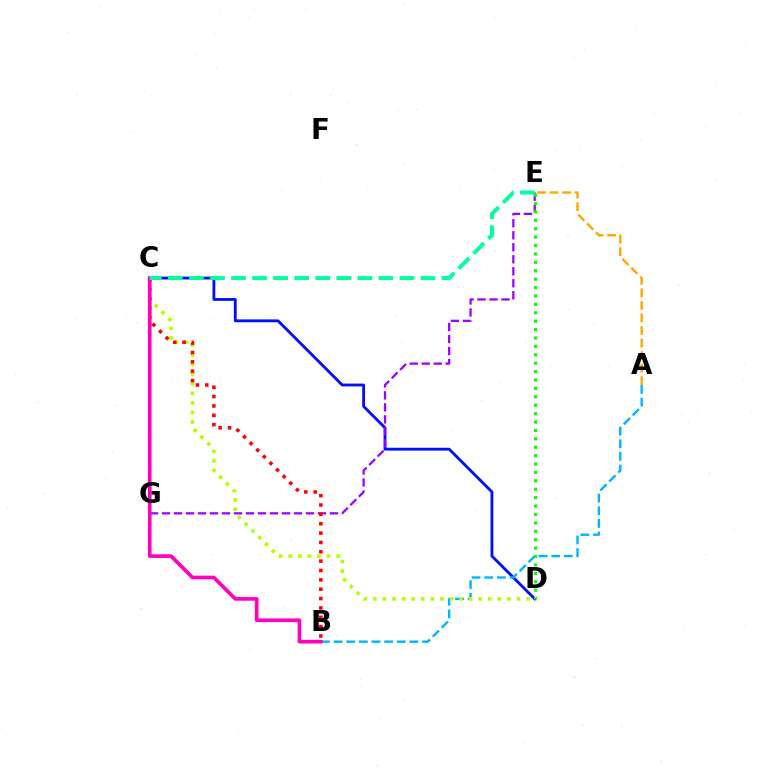{('C', 'D'): [{'color': '#0010ff', 'line_style': 'solid', 'thickness': 2.04}, {'color': '#b3ff00', 'line_style': 'dotted', 'thickness': 2.6}], ('E', 'G'): [{'color': '#9b00ff', 'line_style': 'dashed', 'thickness': 1.63}], ('A', 'B'): [{'color': '#00b5ff', 'line_style': 'dashed', 'thickness': 1.72}], ('D', 'E'): [{'color': '#08ff00', 'line_style': 'dotted', 'thickness': 2.28}], ('B', 'C'): [{'color': '#ff0000', 'line_style': 'dotted', 'thickness': 2.54}, {'color': '#ff00bd', 'line_style': 'solid', 'thickness': 2.64}], ('C', 'E'): [{'color': '#00ff9d', 'line_style': 'dashed', 'thickness': 2.86}], ('A', 'E'): [{'color': '#ffa500', 'line_style': 'dashed', 'thickness': 1.7}]}